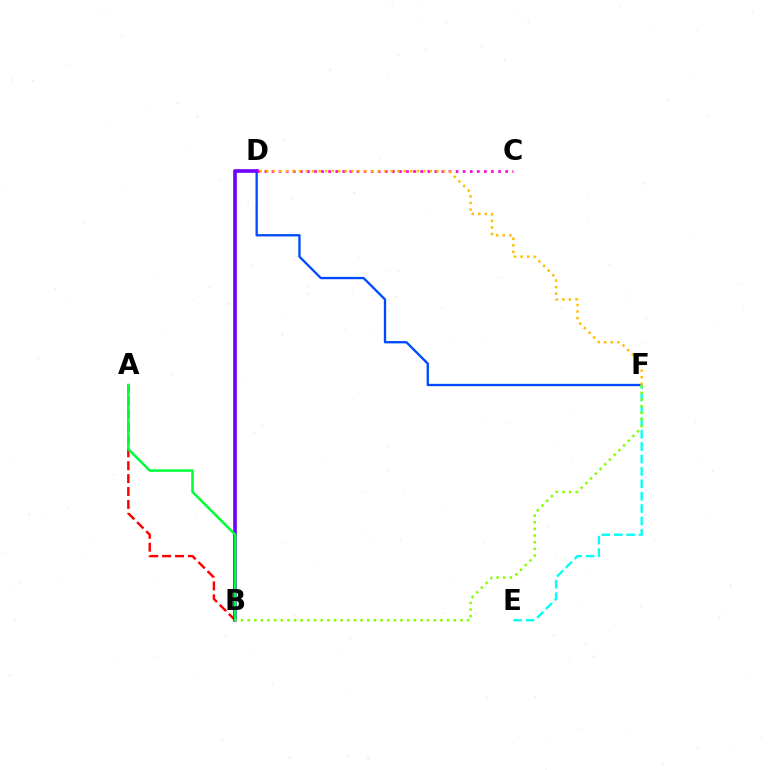{('A', 'B'): [{'color': '#ff0000', 'line_style': 'dashed', 'thickness': 1.75}, {'color': '#00ff39', 'line_style': 'solid', 'thickness': 1.83}], ('D', 'F'): [{'color': '#004bff', 'line_style': 'solid', 'thickness': 1.67}, {'color': '#ffbd00', 'line_style': 'dotted', 'thickness': 1.78}], ('B', 'D'): [{'color': '#7200ff', 'line_style': 'solid', 'thickness': 2.63}], ('E', 'F'): [{'color': '#00fff6', 'line_style': 'dashed', 'thickness': 1.68}], ('C', 'D'): [{'color': '#ff00cf', 'line_style': 'dotted', 'thickness': 1.92}], ('B', 'F'): [{'color': '#84ff00', 'line_style': 'dotted', 'thickness': 1.81}]}